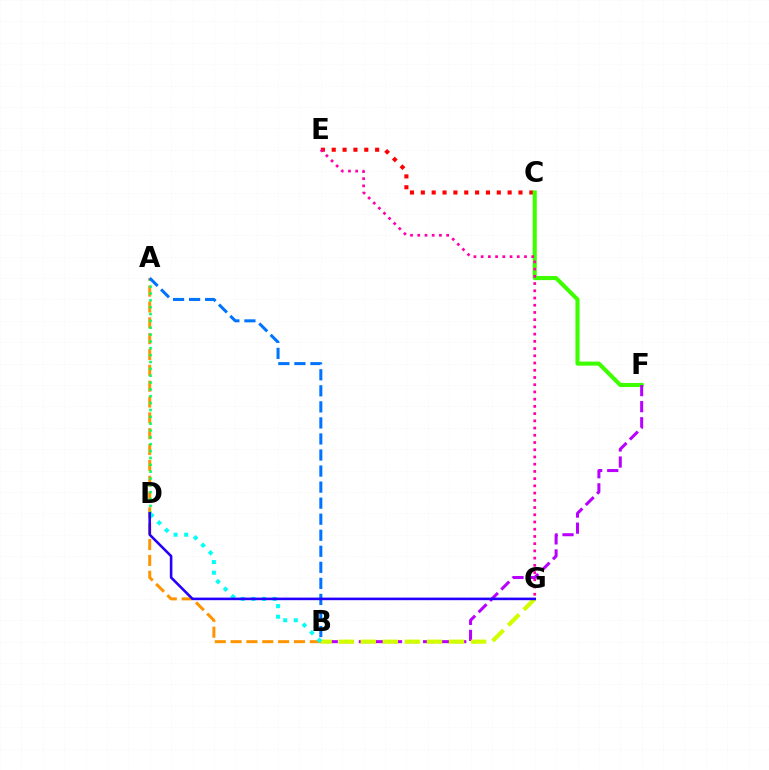{('A', 'B'): [{'color': '#ff9400', 'line_style': 'dashed', 'thickness': 2.15}, {'color': '#0074ff', 'line_style': 'dashed', 'thickness': 2.18}], ('C', 'E'): [{'color': '#ff0000', 'line_style': 'dotted', 'thickness': 2.95}], ('C', 'F'): [{'color': '#3dff00', 'line_style': 'solid', 'thickness': 2.95}], ('E', 'G'): [{'color': '#ff00ac', 'line_style': 'dotted', 'thickness': 1.96}], ('B', 'F'): [{'color': '#b900ff', 'line_style': 'dashed', 'thickness': 2.18}], ('A', 'D'): [{'color': '#00ff5c', 'line_style': 'dotted', 'thickness': 1.86}], ('B', 'G'): [{'color': '#d1ff00', 'line_style': 'dashed', 'thickness': 3.0}], ('B', 'D'): [{'color': '#00fff6', 'line_style': 'dotted', 'thickness': 2.89}], ('D', 'G'): [{'color': '#2500ff', 'line_style': 'solid', 'thickness': 1.86}]}